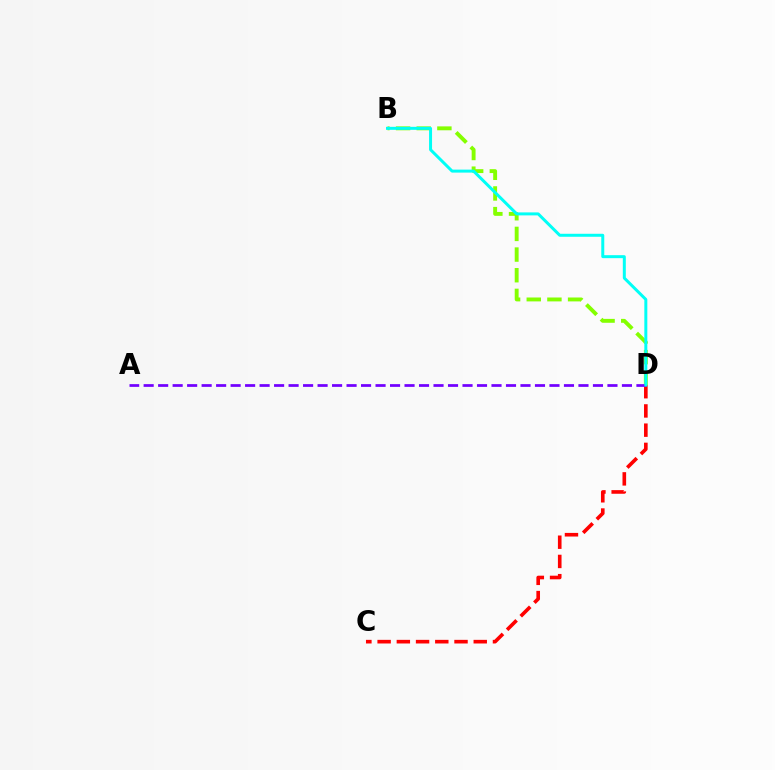{('C', 'D'): [{'color': '#ff0000', 'line_style': 'dashed', 'thickness': 2.61}], ('B', 'D'): [{'color': '#84ff00', 'line_style': 'dashed', 'thickness': 2.81}, {'color': '#00fff6', 'line_style': 'solid', 'thickness': 2.15}], ('A', 'D'): [{'color': '#7200ff', 'line_style': 'dashed', 'thickness': 1.97}]}